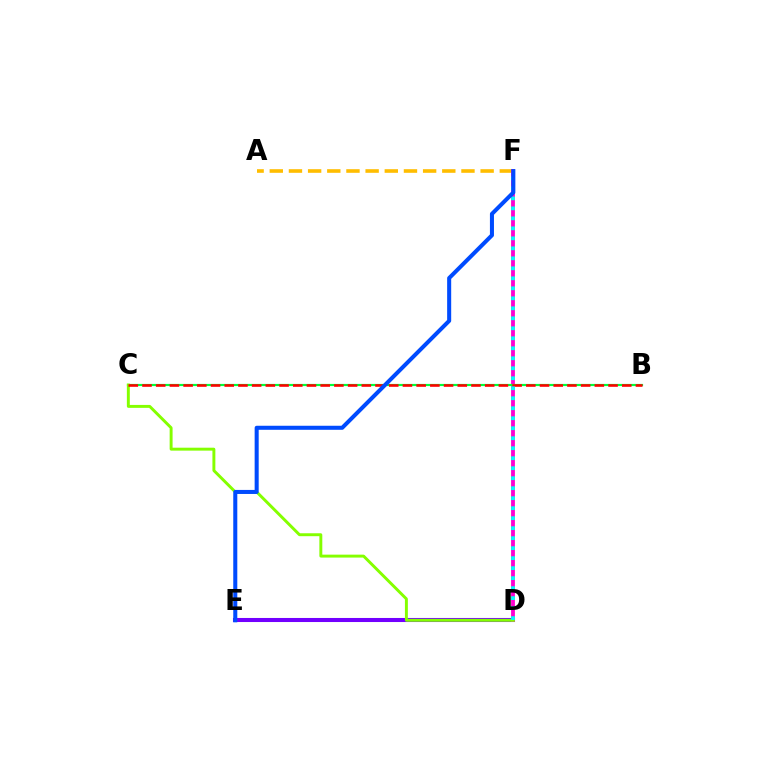{('D', 'E'): [{'color': '#7200ff', 'line_style': 'solid', 'thickness': 2.92}], ('A', 'F'): [{'color': '#ffbd00', 'line_style': 'dashed', 'thickness': 2.6}], ('D', 'F'): [{'color': '#ff00cf', 'line_style': 'solid', 'thickness': 2.74}, {'color': '#00fff6', 'line_style': 'dotted', 'thickness': 2.72}], ('B', 'C'): [{'color': '#00ff39', 'line_style': 'solid', 'thickness': 1.57}, {'color': '#ff0000', 'line_style': 'dashed', 'thickness': 1.86}], ('C', 'D'): [{'color': '#84ff00', 'line_style': 'solid', 'thickness': 2.11}], ('E', 'F'): [{'color': '#004bff', 'line_style': 'solid', 'thickness': 2.91}]}